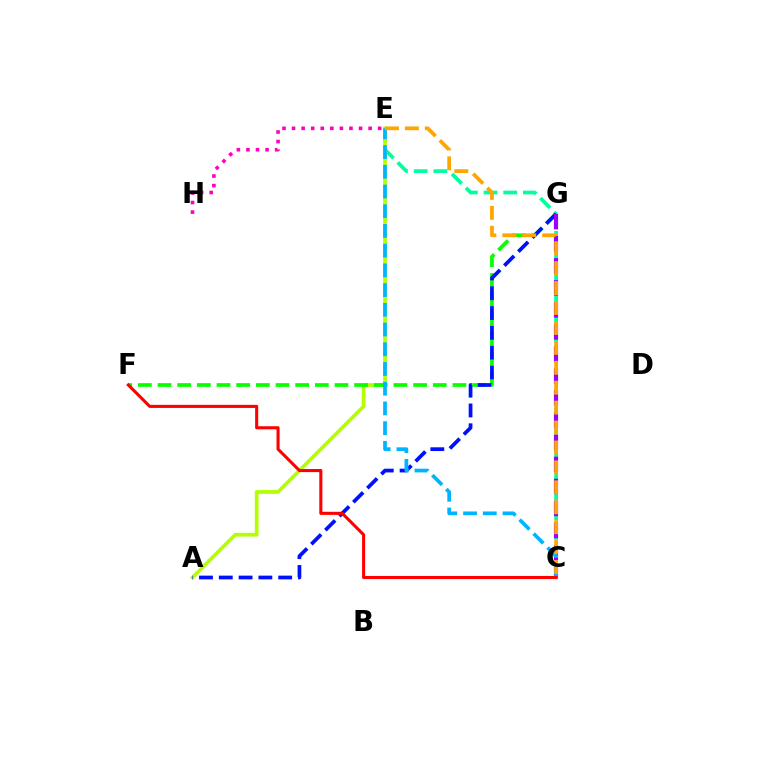{('E', 'H'): [{'color': '#ff00bd', 'line_style': 'dotted', 'thickness': 2.6}], ('C', 'E'): [{'color': '#00ff9d', 'line_style': 'dashed', 'thickness': 2.67}, {'color': '#00b5ff', 'line_style': 'dashed', 'thickness': 2.68}, {'color': '#ffa500', 'line_style': 'dashed', 'thickness': 2.71}], ('A', 'E'): [{'color': '#b3ff00', 'line_style': 'solid', 'thickness': 2.67}], ('F', 'G'): [{'color': '#08ff00', 'line_style': 'dashed', 'thickness': 2.67}], ('A', 'G'): [{'color': '#0010ff', 'line_style': 'dashed', 'thickness': 2.69}], ('C', 'G'): [{'color': '#9b00ff', 'line_style': 'dashed', 'thickness': 3.0}], ('C', 'F'): [{'color': '#ff0000', 'line_style': 'solid', 'thickness': 2.21}]}